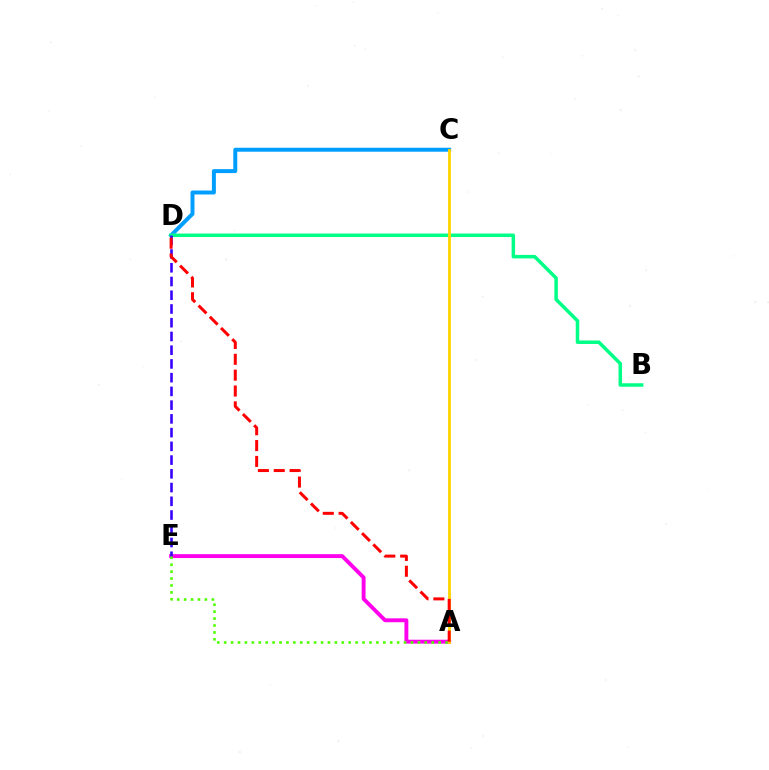{('A', 'E'): [{'color': '#ff00ed', 'line_style': 'solid', 'thickness': 2.8}, {'color': '#4fff00', 'line_style': 'dotted', 'thickness': 1.88}], ('C', 'D'): [{'color': '#009eff', 'line_style': 'solid', 'thickness': 2.85}], ('B', 'D'): [{'color': '#00ff86', 'line_style': 'solid', 'thickness': 2.52}], ('D', 'E'): [{'color': '#3700ff', 'line_style': 'dashed', 'thickness': 1.87}], ('A', 'C'): [{'color': '#ffd500', 'line_style': 'solid', 'thickness': 2.05}], ('A', 'D'): [{'color': '#ff0000', 'line_style': 'dashed', 'thickness': 2.15}]}